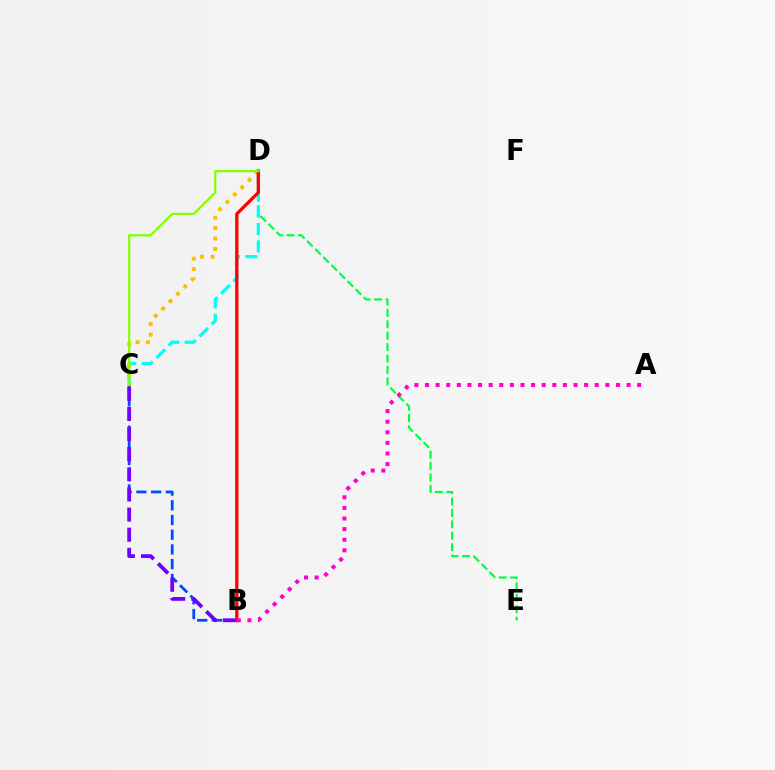{('D', 'E'): [{'color': '#00ff39', 'line_style': 'dashed', 'thickness': 1.55}], ('C', 'D'): [{'color': '#00fff6', 'line_style': 'dashed', 'thickness': 2.35}, {'color': '#ffbd00', 'line_style': 'dotted', 'thickness': 2.83}, {'color': '#84ff00', 'line_style': 'solid', 'thickness': 1.6}], ('B', 'C'): [{'color': '#004bff', 'line_style': 'dashed', 'thickness': 2.0}, {'color': '#7200ff', 'line_style': 'dashed', 'thickness': 2.73}], ('B', 'D'): [{'color': '#ff0000', 'line_style': 'solid', 'thickness': 2.36}], ('A', 'B'): [{'color': '#ff00cf', 'line_style': 'dotted', 'thickness': 2.88}]}